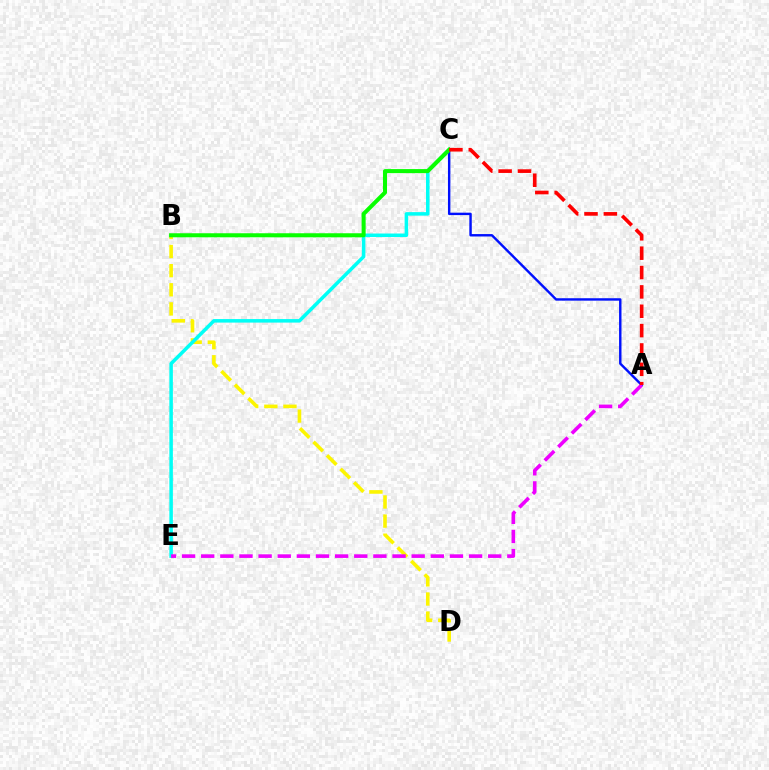{('B', 'D'): [{'color': '#fcf500', 'line_style': 'dashed', 'thickness': 2.6}], ('A', 'C'): [{'color': '#0010ff', 'line_style': 'solid', 'thickness': 1.74}, {'color': '#ff0000', 'line_style': 'dashed', 'thickness': 2.63}], ('C', 'E'): [{'color': '#00fff6', 'line_style': 'solid', 'thickness': 2.54}], ('B', 'C'): [{'color': '#08ff00', 'line_style': 'solid', 'thickness': 2.91}], ('A', 'E'): [{'color': '#ee00ff', 'line_style': 'dashed', 'thickness': 2.6}]}